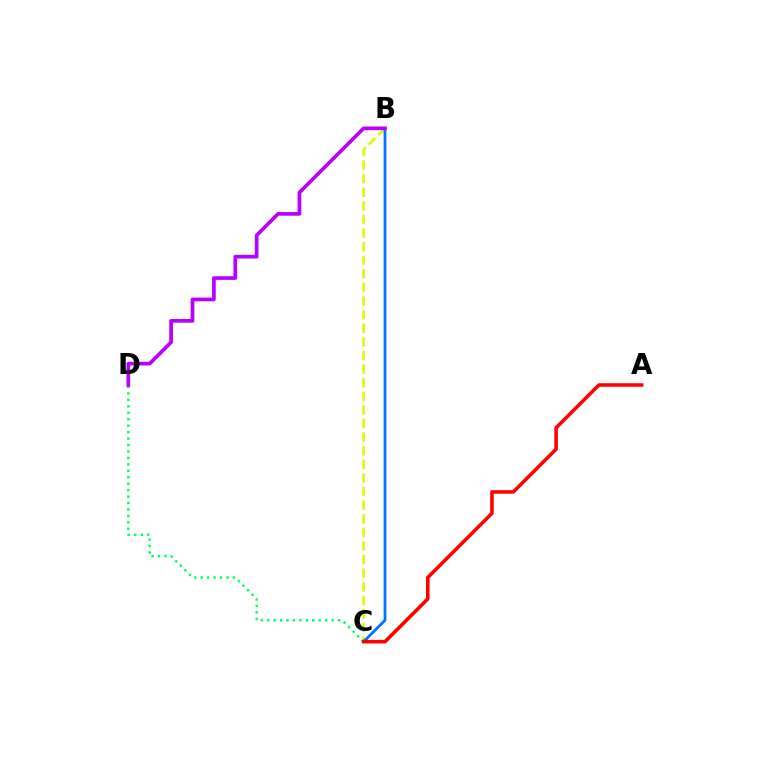{('B', 'C'): [{'color': '#d1ff00', 'line_style': 'dashed', 'thickness': 1.85}, {'color': '#0074ff', 'line_style': 'solid', 'thickness': 2.01}], ('C', 'D'): [{'color': '#00ff5c', 'line_style': 'dotted', 'thickness': 1.75}], ('A', 'C'): [{'color': '#ff0000', 'line_style': 'solid', 'thickness': 2.56}], ('B', 'D'): [{'color': '#b900ff', 'line_style': 'solid', 'thickness': 2.65}]}